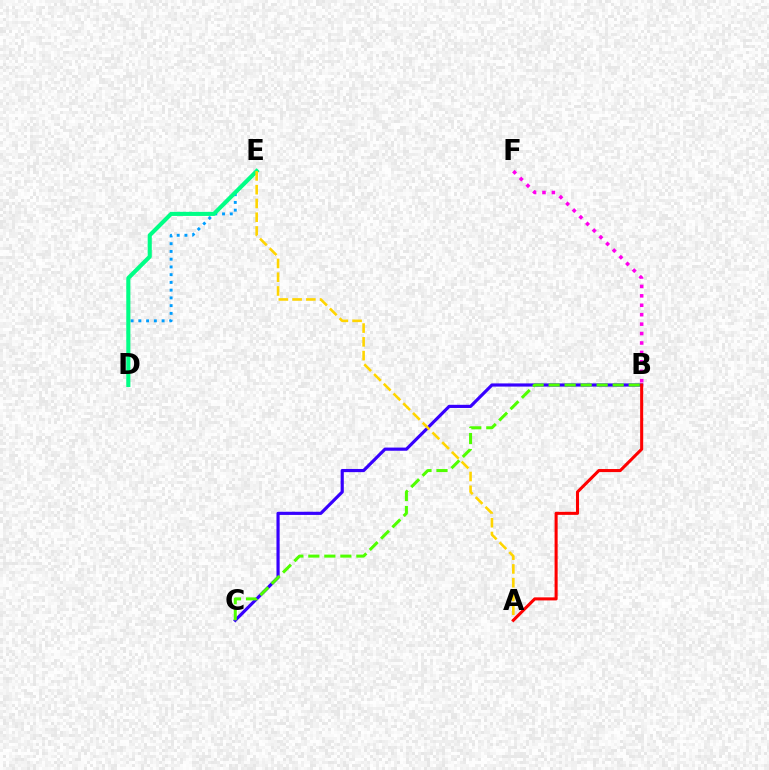{('B', 'C'): [{'color': '#3700ff', 'line_style': 'solid', 'thickness': 2.28}, {'color': '#4fff00', 'line_style': 'dashed', 'thickness': 2.18}], ('D', 'E'): [{'color': '#009eff', 'line_style': 'dotted', 'thickness': 2.1}, {'color': '#00ff86', 'line_style': 'solid', 'thickness': 2.96}], ('A', 'E'): [{'color': '#ffd500', 'line_style': 'dashed', 'thickness': 1.87}], ('B', 'F'): [{'color': '#ff00ed', 'line_style': 'dotted', 'thickness': 2.56}], ('A', 'B'): [{'color': '#ff0000', 'line_style': 'solid', 'thickness': 2.2}]}